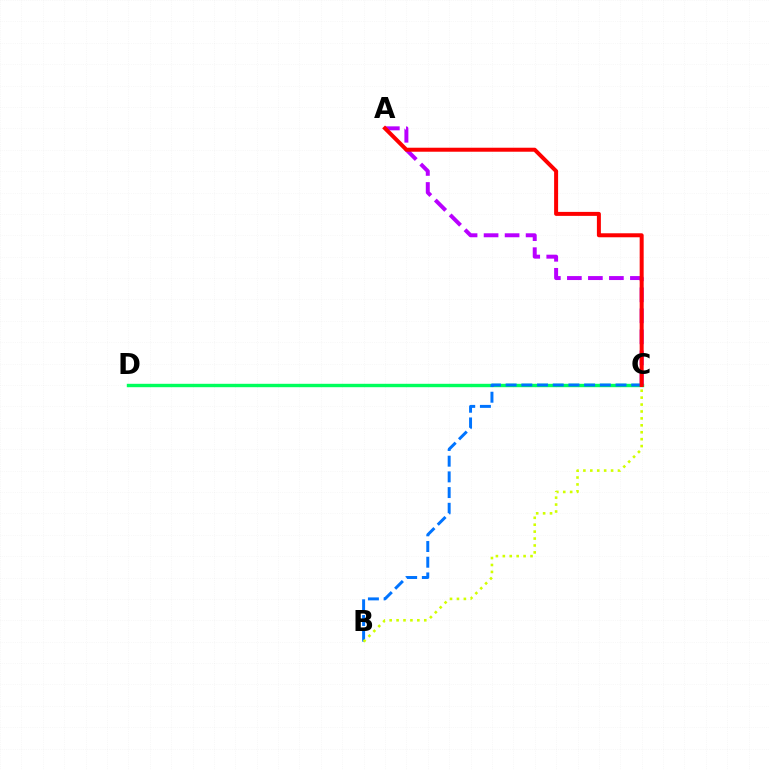{('C', 'D'): [{'color': '#00ff5c', 'line_style': 'solid', 'thickness': 2.45}], ('A', 'C'): [{'color': '#b900ff', 'line_style': 'dashed', 'thickness': 2.85}, {'color': '#ff0000', 'line_style': 'solid', 'thickness': 2.88}], ('B', 'C'): [{'color': '#0074ff', 'line_style': 'dashed', 'thickness': 2.13}, {'color': '#d1ff00', 'line_style': 'dotted', 'thickness': 1.88}]}